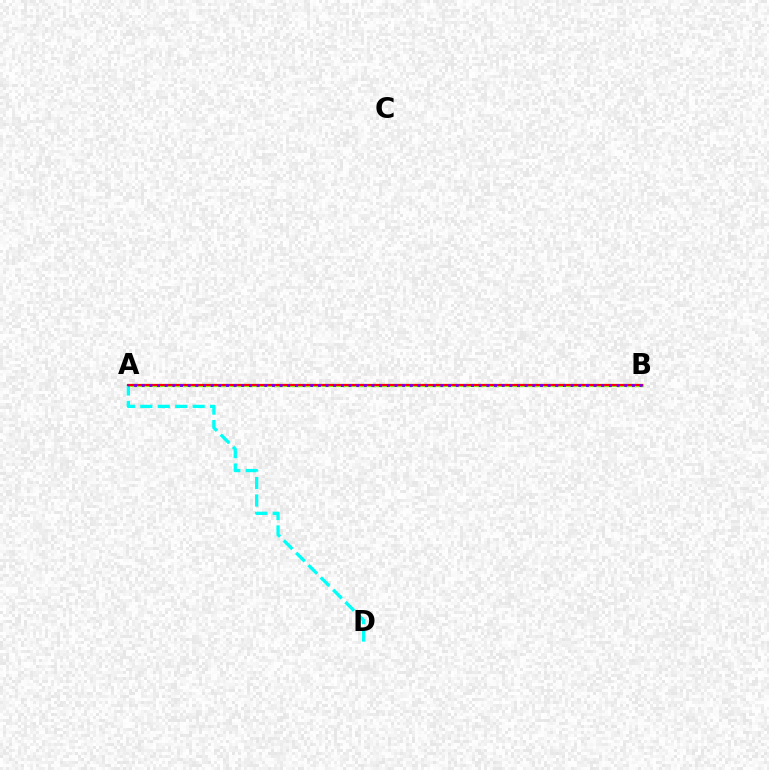{('A', 'B'): [{'color': '#84ff00', 'line_style': 'solid', 'thickness': 2.31}, {'color': '#ff0000', 'line_style': 'solid', 'thickness': 1.57}, {'color': '#7200ff', 'line_style': 'dotted', 'thickness': 2.08}], ('A', 'D'): [{'color': '#00fff6', 'line_style': 'dashed', 'thickness': 2.37}]}